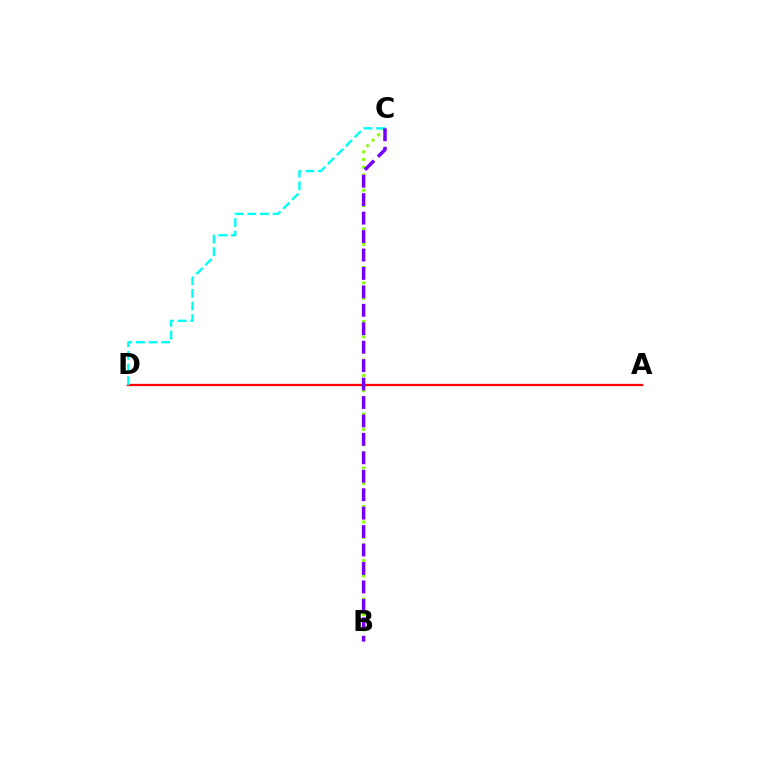{('B', 'C'): [{'color': '#84ff00', 'line_style': 'dotted', 'thickness': 2.1}, {'color': '#7200ff', 'line_style': 'dashed', 'thickness': 2.51}], ('A', 'D'): [{'color': '#ff0000', 'line_style': 'solid', 'thickness': 1.65}], ('C', 'D'): [{'color': '#00fff6', 'line_style': 'dashed', 'thickness': 1.71}]}